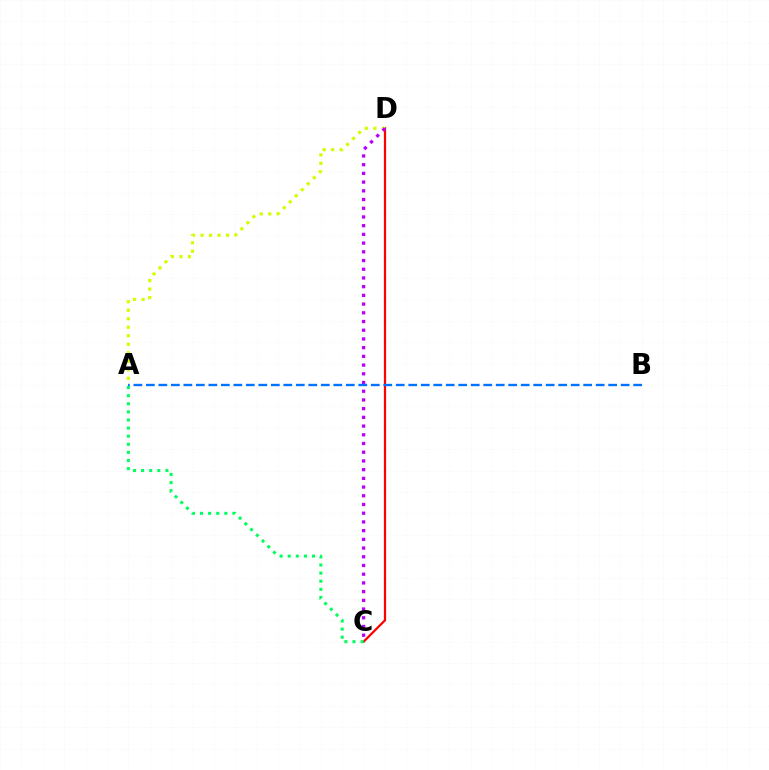{('C', 'D'): [{'color': '#ff0000', 'line_style': 'solid', 'thickness': 1.61}, {'color': '#b900ff', 'line_style': 'dotted', 'thickness': 2.37}], ('A', 'D'): [{'color': '#d1ff00', 'line_style': 'dotted', 'thickness': 2.31}], ('A', 'C'): [{'color': '#00ff5c', 'line_style': 'dotted', 'thickness': 2.2}], ('A', 'B'): [{'color': '#0074ff', 'line_style': 'dashed', 'thickness': 1.7}]}